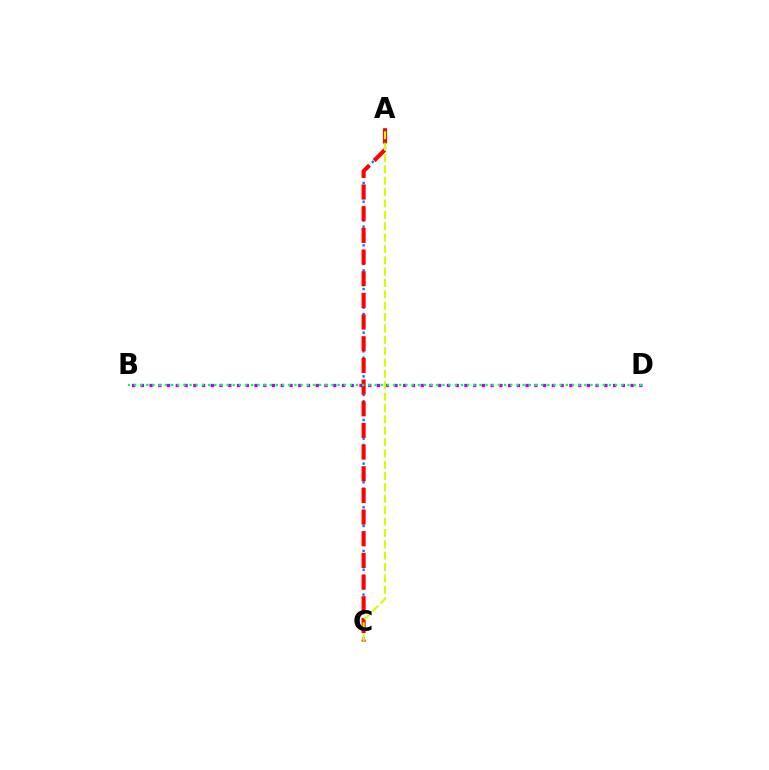{('A', 'C'): [{'color': '#0074ff', 'line_style': 'dotted', 'thickness': 1.69}, {'color': '#ff0000', 'line_style': 'dashed', 'thickness': 2.94}, {'color': '#d1ff00', 'line_style': 'dashed', 'thickness': 1.54}], ('B', 'D'): [{'color': '#b900ff', 'line_style': 'dotted', 'thickness': 2.38}, {'color': '#00ff5c', 'line_style': 'dotted', 'thickness': 1.68}]}